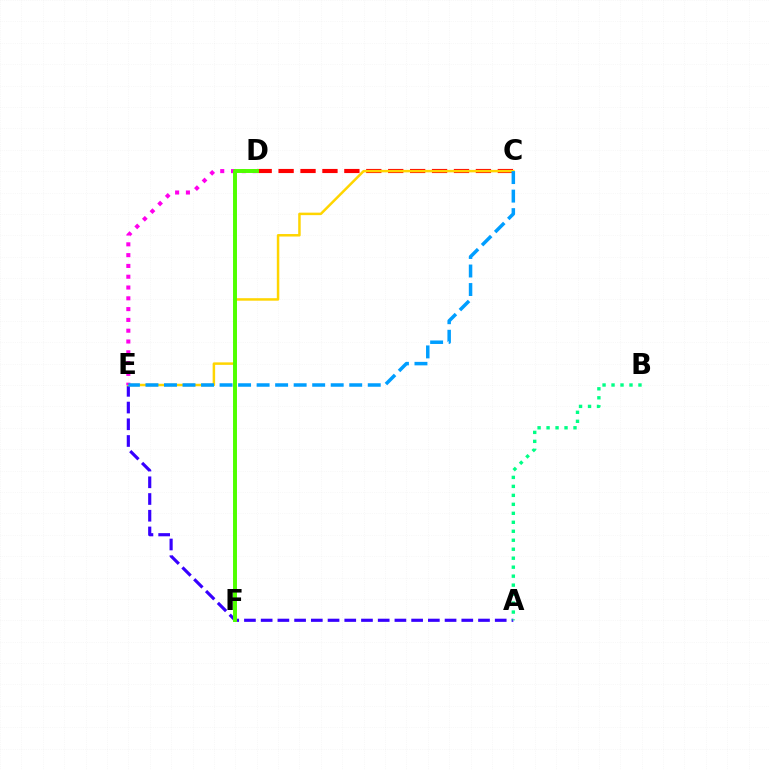{('C', 'D'): [{'color': '#ff0000', 'line_style': 'dashed', 'thickness': 2.98}], ('A', 'E'): [{'color': '#3700ff', 'line_style': 'dashed', 'thickness': 2.27}], ('A', 'B'): [{'color': '#00ff86', 'line_style': 'dotted', 'thickness': 2.44}], ('C', 'E'): [{'color': '#ffd500', 'line_style': 'solid', 'thickness': 1.8}, {'color': '#009eff', 'line_style': 'dashed', 'thickness': 2.52}], ('D', 'E'): [{'color': '#ff00ed', 'line_style': 'dotted', 'thickness': 2.93}], ('D', 'F'): [{'color': '#4fff00', 'line_style': 'solid', 'thickness': 2.84}]}